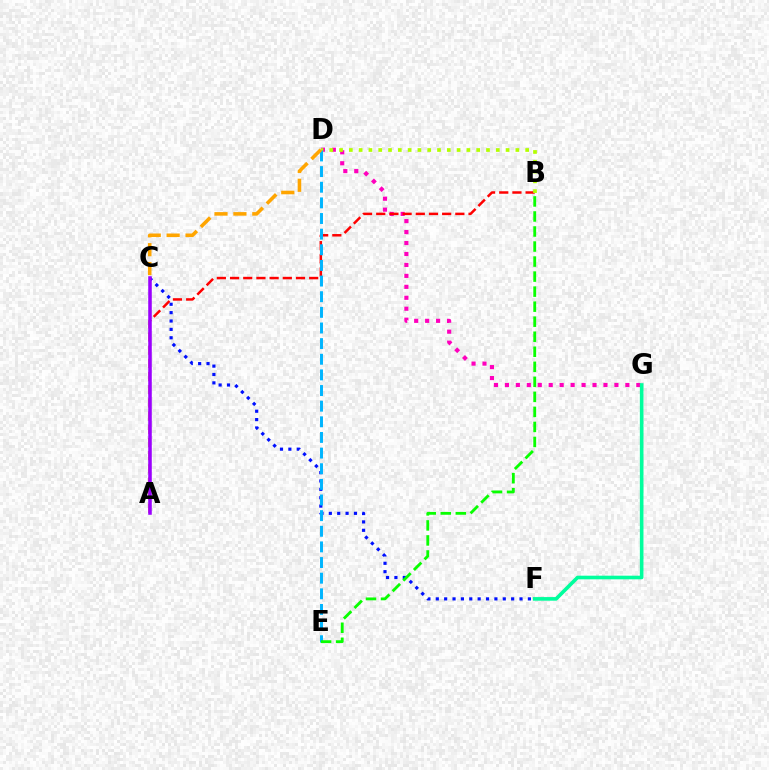{('D', 'G'): [{'color': '#ff00bd', 'line_style': 'dotted', 'thickness': 2.98}], ('A', 'B'): [{'color': '#ff0000', 'line_style': 'dashed', 'thickness': 1.79}], ('B', 'D'): [{'color': '#b3ff00', 'line_style': 'dotted', 'thickness': 2.66}], ('C', 'F'): [{'color': '#0010ff', 'line_style': 'dotted', 'thickness': 2.27}], ('D', 'E'): [{'color': '#00b5ff', 'line_style': 'dashed', 'thickness': 2.12}], ('C', 'D'): [{'color': '#ffa500', 'line_style': 'dashed', 'thickness': 2.57}], ('A', 'C'): [{'color': '#9b00ff', 'line_style': 'solid', 'thickness': 2.55}], ('B', 'E'): [{'color': '#08ff00', 'line_style': 'dashed', 'thickness': 2.04}], ('F', 'G'): [{'color': '#00ff9d', 'line_style': 'solid', 'thickness': 2.6}]}